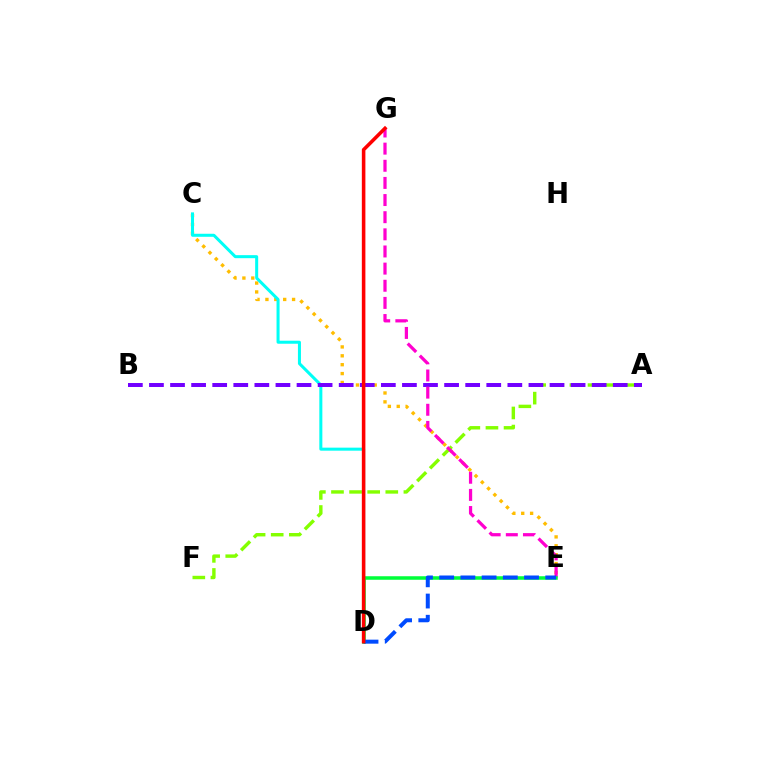{('C', 'E'): [{'color': '#ffbd00', 'line_style': 'dotted', 'thickness': 2.41}], ('A', 'F'): [{'color': '#84ff00', 'line_style': 'dashed', 'thickness': 2.46}], ('C', 'D'): [{'color': '#00fff6', 'line_style': 'solid', 'thickness': 2.18}], ('A', 'B'): [{'color': '#7200ff', 'line_style': 'dashed', 'thickness': 2.86}], ('E', 'G'): [{'color': '#ff00cf', 'line_style': 'dashed', 'thickness': 2.33}], ('D', 'E'): [{'color': '#00ff39', 'line_style': 'solid', 'thickness': 2.54}, {'color': '#004bff', 'line_style': 'dashed', 'thickness': 2.88}], ('D', 'G'): [{'color': '#ff0000', 'line_style': 'solid', 'thickness': 2.56}]}